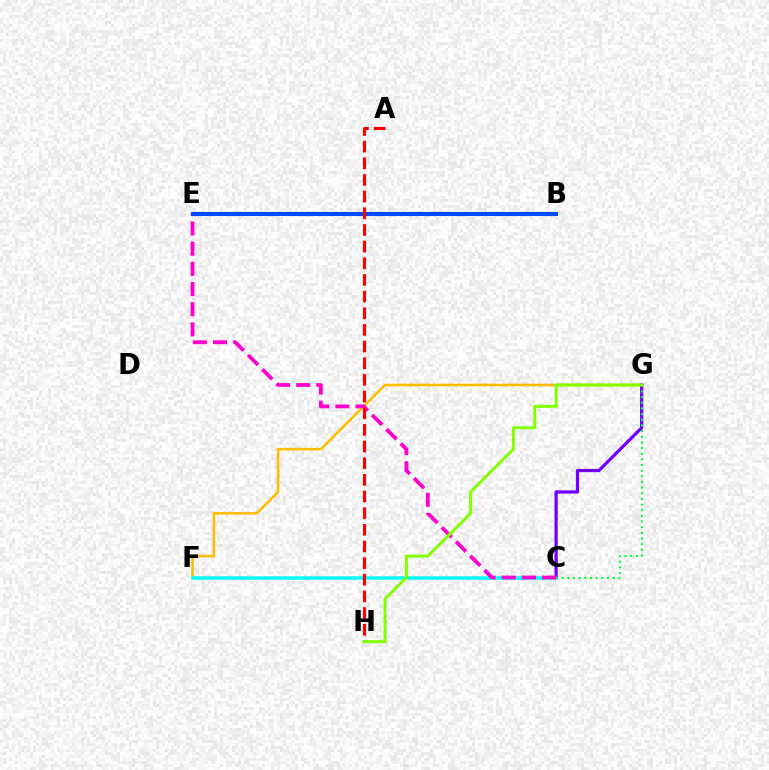{('F', 'G'): [{'color': '#ffbd00', 'line_style': 'solid', 'thickness': 1.84}], ('C', 'F'): [{'color': '#00fff6', 'line_style': 'solid', 'thickness': 2.52}], ('C', 'G'): [{'color': '#7200ff', 'line_style': 'solid', 'thickness': 2.34}, {'color': '#00ff39', 'line_style': 'dotted', 'thickness': 1.54}], ('C', 'E'): [{'color': '#ff00cf', 'line_style': 'dashed', 'thickness': 2.74}], ('B', 'E'): [{'color': '#004bff', 'line_style': 'solid', 'thickness': 2.94}], ('A', 'H'): [{'color': '#ff0000', 'line_style': 'dashed', 'thickness': 2.26}], ('G', 'H'): [{'color': '#84ff00', 'line_style': 'solid', 'thickness': 2.13}]}